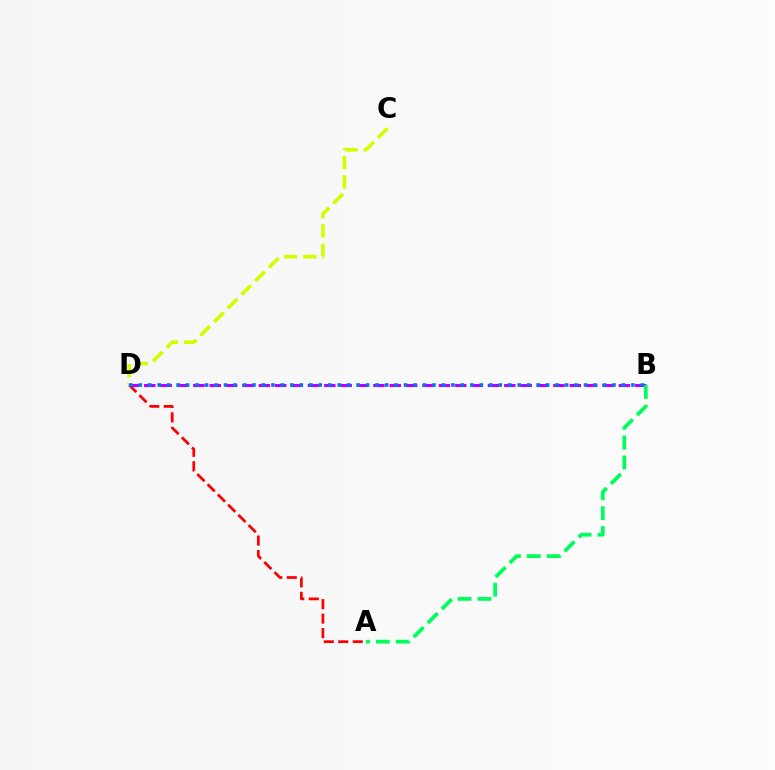{('A', 'D'): [{'color': '#ff0000', 'line_style': 'dashed', 'thickness': 1.96}], ('B', 'D'): [{'color': '#b900ff', 'line_style': 'dashed', 'thickness': 2.22}, {'color': '#0074ff', 'line_style': 'dotted', 'thickness': 2.57}], ('C', 'D'): [{'color': '#d1ff00', 'line_style': 'dashed', 'thickness': 2.63}], ('A', 'B'): [{'color': '#00ff5c', 'line_style': 'dashed', 'thickness': 2.7}]}